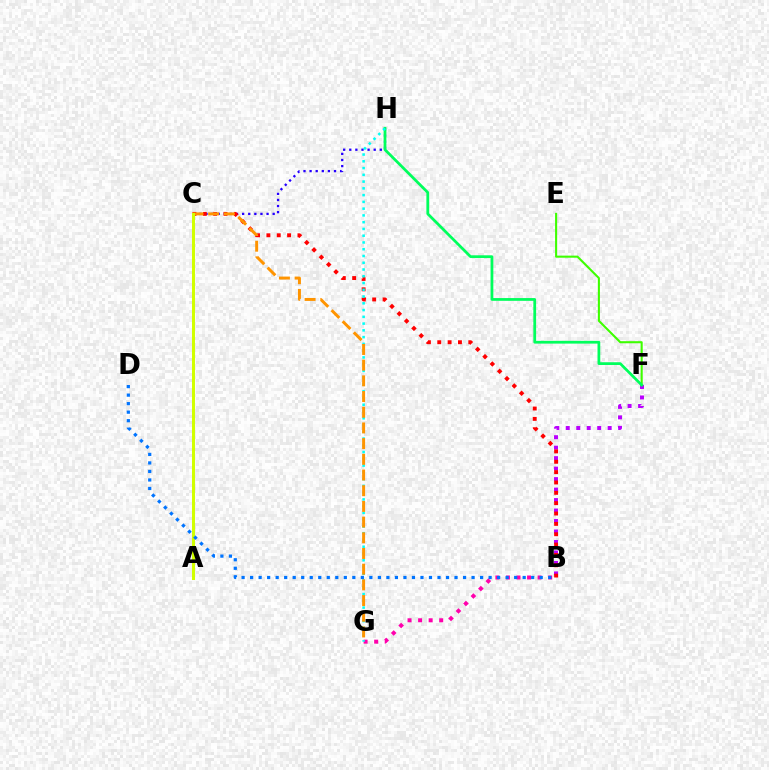{('B', 'G'): [{'color': '#ff00ac', 'line_style': 'dotted', 'thickness': 2.87}], ('B', 'F'): [{'color': '#b900ff', 'line_style': 'dotted', 'thickness': 2.85}], ('E', 'F'): [{'color': '#3dff00', 'line_style': 'solid', 'thickness': 1.5}], ('C', 'H'): [{'color': '#2500ff', 'line_style': 'dotted', 'thickness': 1.66}], ('B', 'C'): [{'color': '#ff0000', 'line_style': 'dotted', 'thickness': 2.81}], ('F', 'H'): [{'color': '#00ff5c', 'line_style': 'solid', 'thickness': 1.98}], ('G', 'H'): [{'color': '#00fff6', 'line_style': 'dotted', 'thickness': 1.84}], ('C', 'G'): [{'color': '#ff9400', 'line_style': 'dashed', 'thickness': 2.13}], ('A', 'C'): [{'color': '#d1ff00', 'line_style': 'solid', 'thickness': 2.18}], ('B', 'D'): [{'color': '#0074ff', 'line_style': 'dotted', 'thickness': 2.31}]}